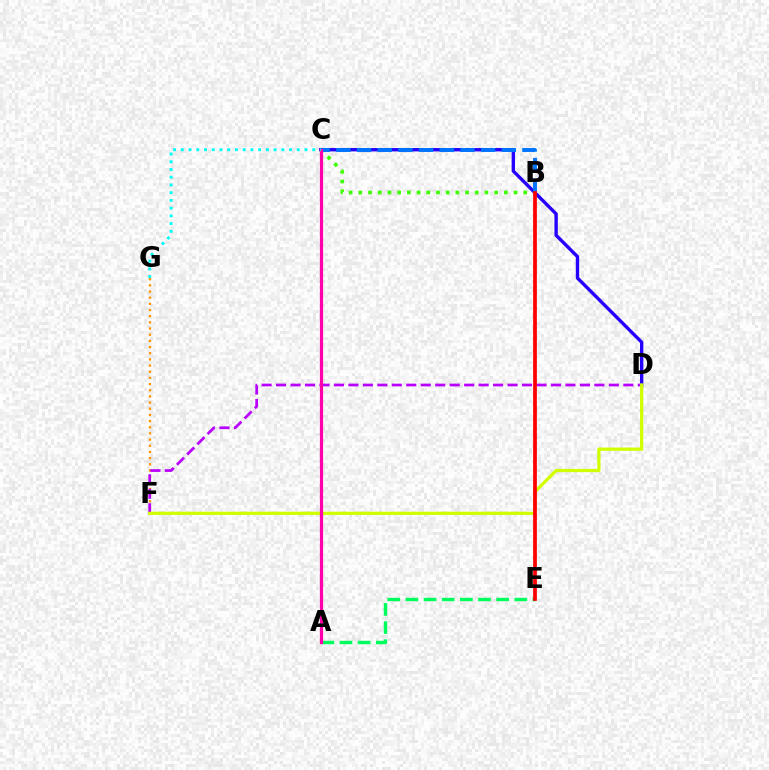{('C', 'D'): [{'color': '#2500ff', 'line_style': 'solid', 'thickness': 2.42}], ('B', 'C'): [{'color': '#3dff00', 'line_style': 'dotted', 'thickness': 2.64}, {'color': '#0074ff', 'line_style': 'dashed', 'thickness': 2.81}], ('A', 'E'): [{'color': '#00ff5c', 'line_style': 'dashed', 'thickness': 2.47}], ('F', 'G'): [{'color': '#ff9400', 'line_style': 'dotted', 'thickness': 1.68}], ('D', 'F'): [{'color': '#b900ff', 'line_style': 'dashed', 'thickness': 1.97}, {'color': '#d1ff00', 'line_style': 'solid', 'thickness': 2.34}], ('A', 'C'): [{'color': '#ff00ac', 'line_style': 'solid', 'thickness': 2.31}], ('B', 'E'): [{'color': '#ff0000', 'line_style': 'solid', 'thickness': 2.7}], ('C', 'G'): [{'color': '#00fff6', 'line_style': 'dotted', 'thickness': 2.1}]}